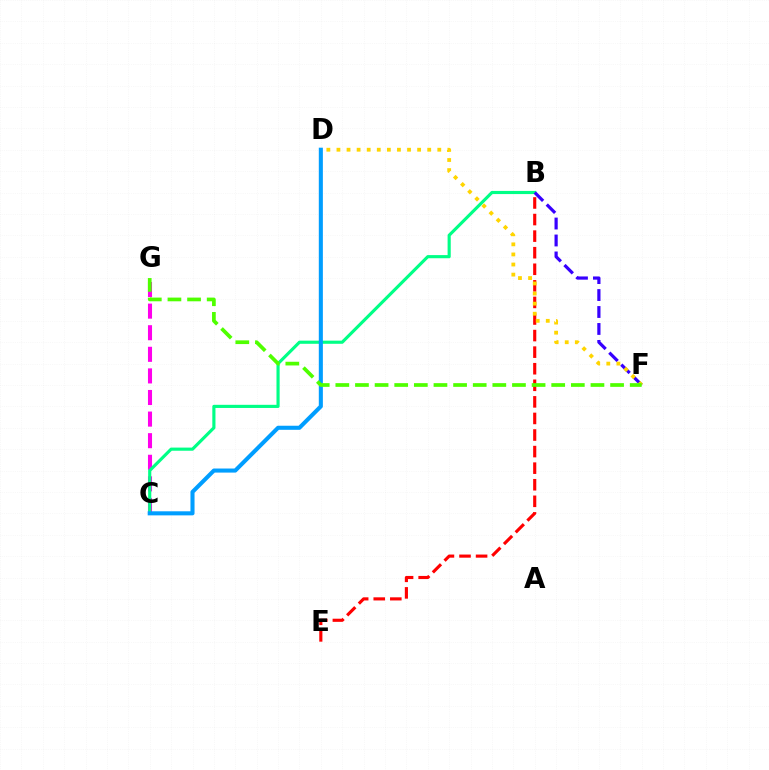{('C', 'G'): [{'color': '#ff00ed', 'line_style': 'dashed', 'thickness': 2.93}], ('B', 'E'): [{'color': '#ff0000', 'line_style': 'dashed', 'thickness': 2.25}], ('B', 'C'): [{'color': '#00ff86', 'line_style': 'solid', 'thickness': 2.26}], ('C', 'D'): [{'color': '#009eff', 'line_style': 'solid', 'thickness': 2.93}], ('B', 'F'): [{'color': '#3700ff', 'line_style': 'dashed', 'thickness': 2.3}], ('D', 'F'): [{'color': '#ffd500', 'line_style': 'dotted', 'thickness': 2.74}], ('F', 'G'): [{'color': '#4fff00', 'line_style': 'dashed', 'thickness': 2.67}]}